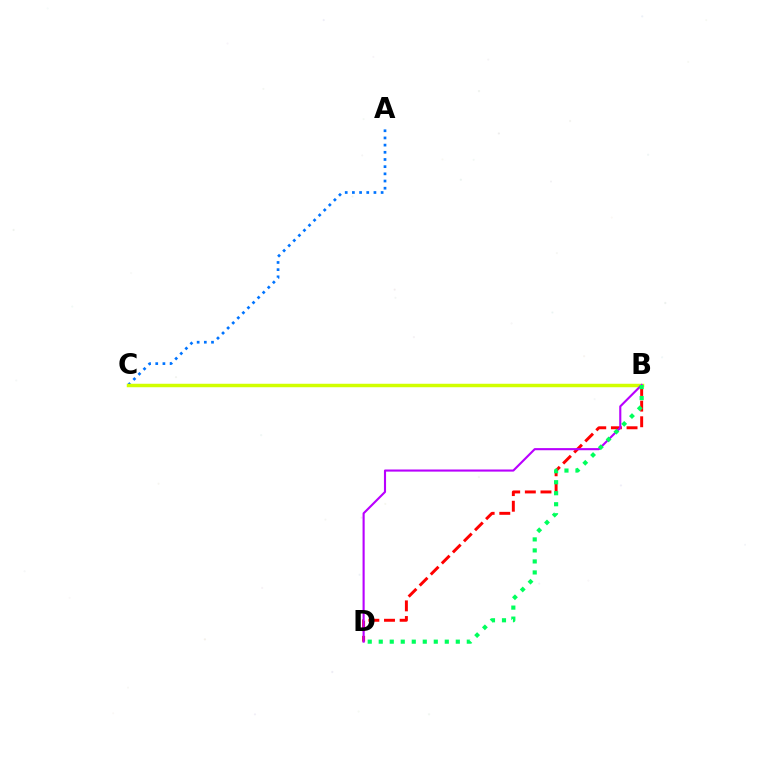{('B', 'D'): [{'color': '#ff0000', 'line_style': 'dashed', 'thickness': 2.13}, {'color': '#b900ff', 'line_style': 'solid', 'thickness': 1.52}, {'color': '#00ff5c', 'line_style': 'dotted', 'thickness': 2.99}], ('A', 'C'): [{'color': '#0074ff', 'line_style': 'dotted', 'thickness': 1.95}], ('B', 'C'): [{'color': '#d1ff00', 'line_style': 'solid', 'thickness': 2.51}]}